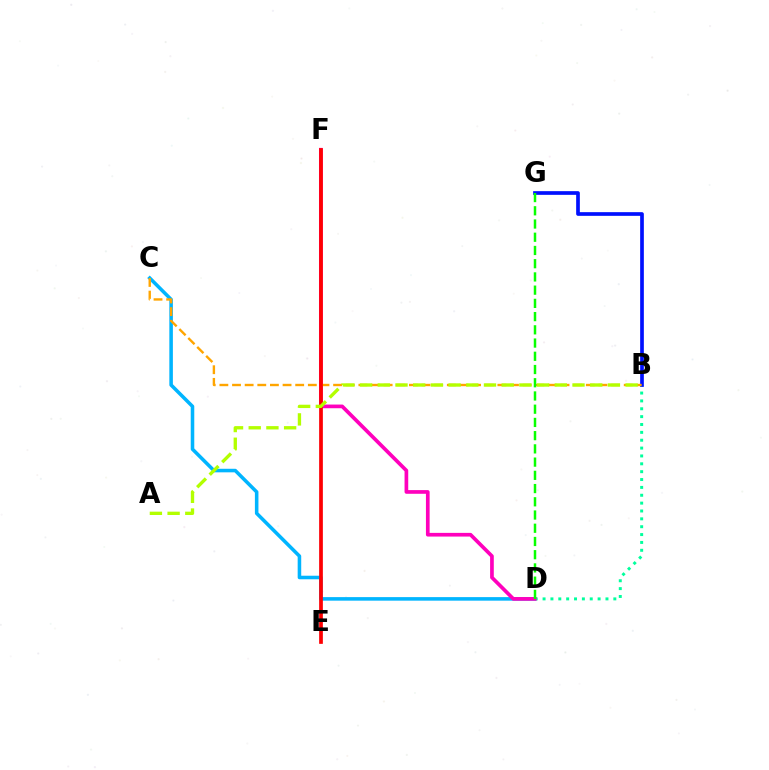{('C', 'D'): [{'color': '#00b5ff', 'line_style': 'solid', 'thickness': 2.55}], ('B', 'D'): [{'color': '#00ff9d', 'line_style': 'dotted', 'thickness': 2.14}], ('B', 'G'): [{'color': '#0010ff', 'line_style': 'solid', 'thickness': 2.66}], ('E', 'F'): [{'color': '#9b00ff', 'line_style': 'solid', 'thickness': 1.64}, {'color': '#ff0000', 'line_style': 'solid', 'thickness': 2.65}], ('D', 'F'): [{'color': '#ff00bd', 'line_style': 'solid', 'thickness': 2.66}], ('B', 'C'): [{'color': '#ffa500', 'line_style': 'dashed', 'thickness': 1.72}], ('D', 'G'): [{'color': '#08ff00', 'line_style': 'dashed', 'thickness': 1.8}], ('A', 'B'): [{'color': '#b3ff00', 'line_style': 'dashed', 'thickness': 2.4}]}